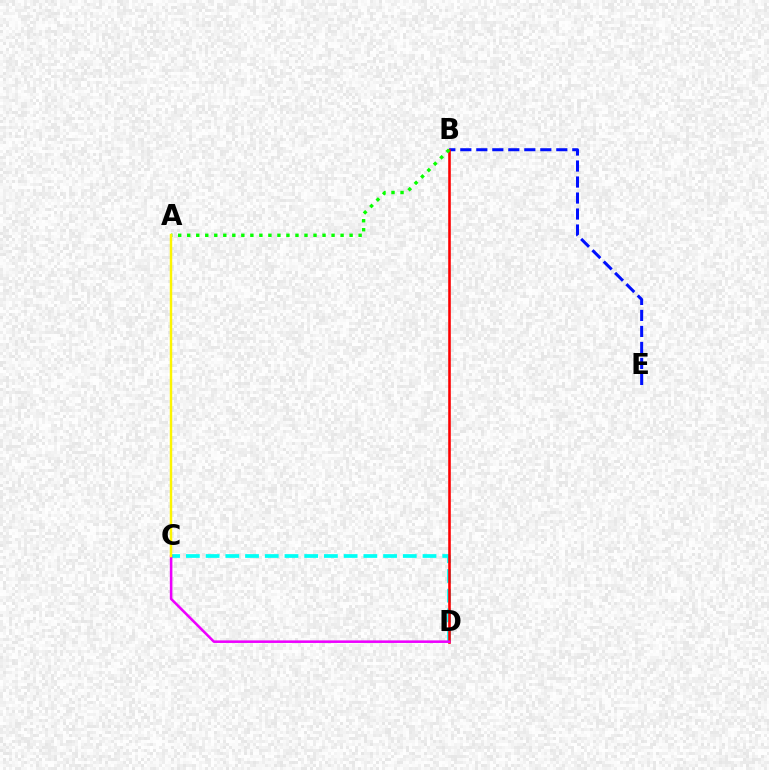{('B', 'E'): [{'color': '#0010ff', 'line_style': 'dashed', 'thickness': 2.17}], ('C', 'D'): [{'color': '#00fff6', 'line_style': 'dashed', 'thickness': 2.68}, {'color': '#ee00ff', 'line_style': 'solid', 'thickness': 1.85}], ('B', 'D'): [{'color': '#ff0000', 'line_style': 'solid', 'thickness': 1.86}], ('A', 'B'): [{'color': '#08ff00', 'line_style': 'dotted', 'thickness': 2.45}], ('A', 'C'): [{'color': '#fcf500', 'line_style': 'solid', 'thickness': 1.76}]}